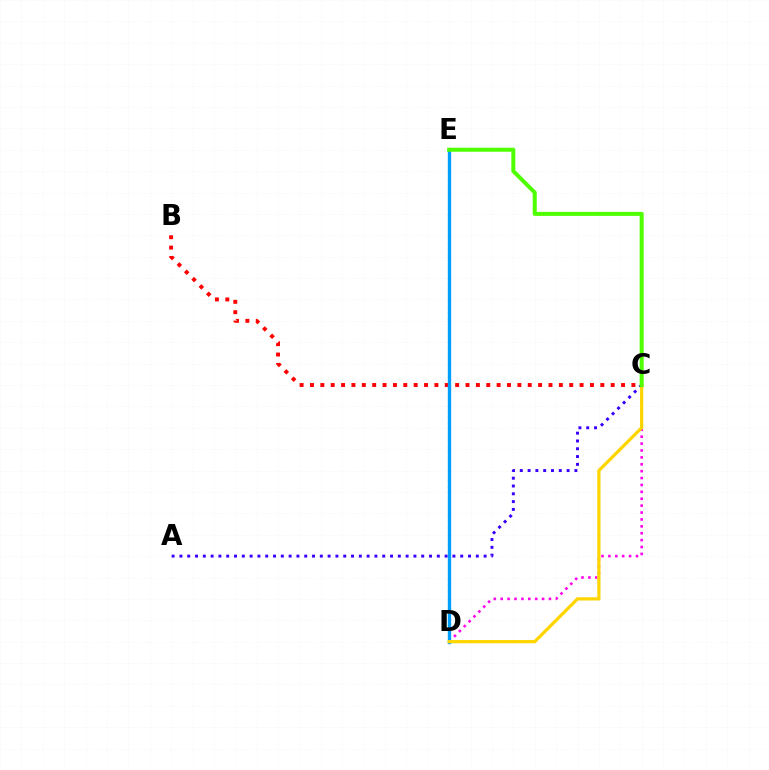{('D', 'E'): [{'color': '#00ff86', 'line_style': 'dotted', 'thickness': 1.57}, {'color': '#009eff', 'line_style': 'solid', 'thickness': 2.41}], ('B', 'C'): [{'color': '#ff0000', 'line_style': 'dotted', 'thickness': 2.82}], ('C', 'D'): [{'color': '#ff00ed', 'line_style': 'dotted', 'thickness': 1.87}, {'color': '#ffd500', 'line_style': 'solid', 'thickness': 2.33}], ('A', 'C'): [{'color': '#3700ff', 'line_style': 'dotted', 'thickness': 2.12}], ('C', 'E'): [{'color': '#4fff00', 'line_style': 'solid', 'thickness': 2.89}]}